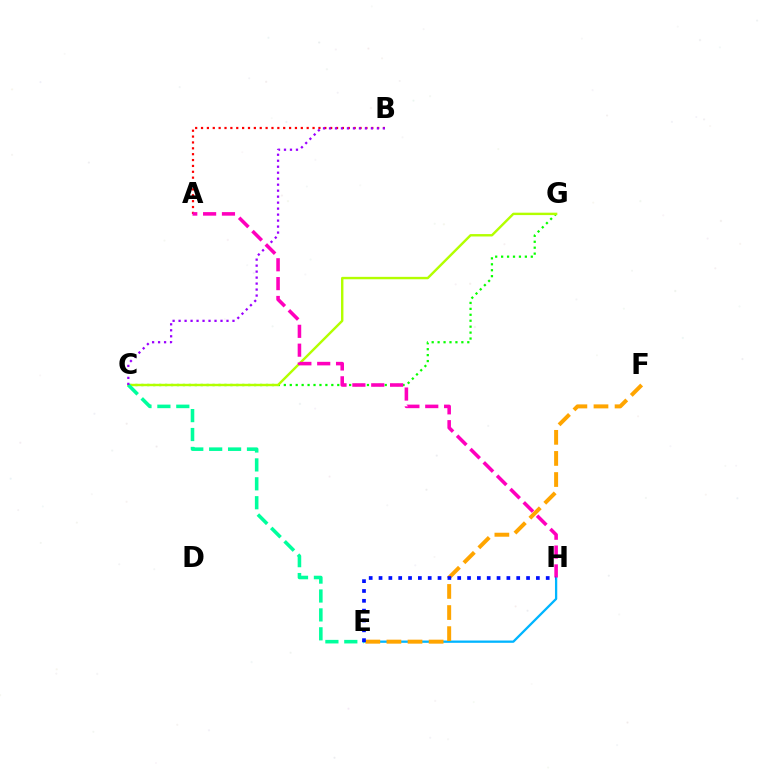{('C', 'G'): [{'color': '#08ff00', 'line_style': 'dotted', 'thickness': 1.61}, {'color': '#b3ff00', 'line_style': 'solid', 'thickness': 1.73}], ('A', 'B'): [{'color': '#ff0000', 'line_style': 'dotted', 'thickness': 1.59}], ('C', 'E'): [{'color': '#00ff9d', 'line_style': 'dashed', 'thickness': 2.57}], ('E', 'H'): [{'color': '#00b5ff', 'line_style': 'solid', 'thickness': 1.65}, {'color': '#0010ff', 'line_style': 'dotted', 'thickness': 2.67}], ('E', 'F'): [{'color': '#ffa500', 'line_style': 'dashed', 'thickness': 2.87}], ('B', 'C'): [{'color': '#9b00ff', 'line_style': 'dotted', 'thickness': 1.63}], ('A', 'H'): [{'color': '#ff00bd', 'line_style': 'dashed', 'thickness': 2.56}]}